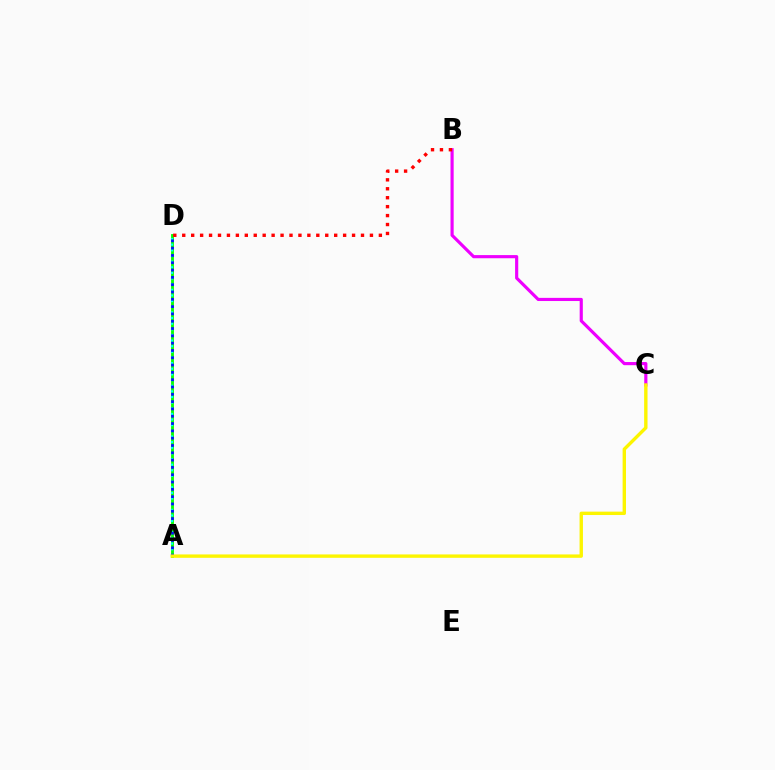{('A', 'D'): [{'color': '#08ff00', 'line_style': 'solid', 'thickness': 2.05}, {'color': '#00fff6', 'line_style': 'dotted', 'thickness': 1.53}, {'color': '#0010ff', 'line_style': 'dotted', 'thickness': 1.99}], ('B', 'C'): [{'color': '#ee00ff', 'line_style': 'solid', 'thickness': 2.27}], ('A', 'C'): [{'color': '#fcf500', 'line_style': 'solid', 'thickness': 2.43}], ('B', 'D'): [{'color': '#ff0000', 'line_style': 'dotted', 'thickness': 2.43}]}